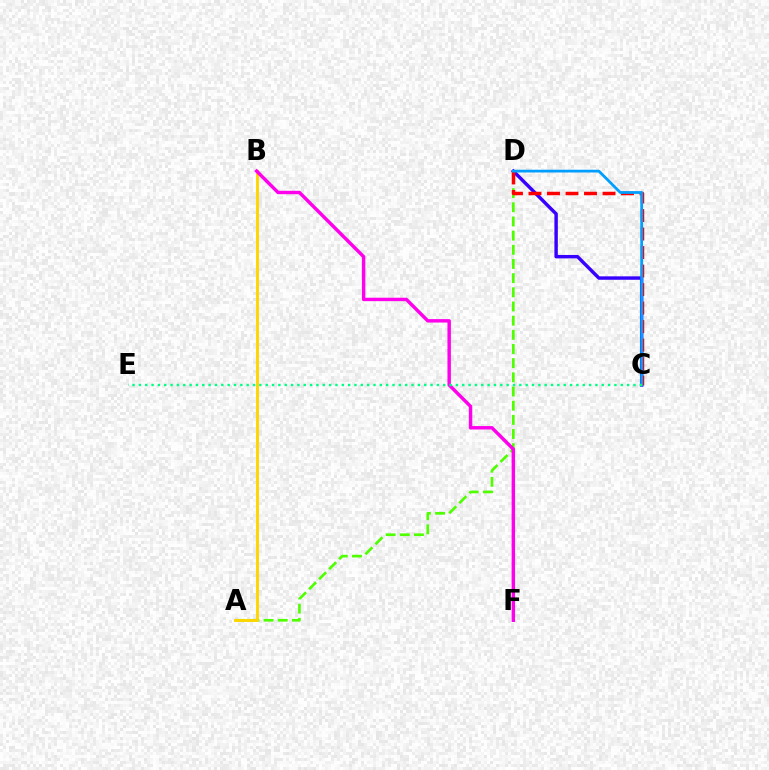{('A', 'D'): [{'color': '#4fff00', 'line_style': 'dashed', 'thickness': 1.92}], ('C', 'D'): [{'color': '#3700ff', 'line_style': 'solid', 'thickness': 2.47}, {'color': '#ff0000', 'line_style': 'dashed', 'thickness': 2.51}, {'color': '#009eff', 'line_style': 'solid', 'thickness': 1.98}], ('A', 'B'): [{'color': '#ffd500', 'line_style': 'solid', 'thickness': 2.07}], ('B', 'F'): [{'color': '#ff00ed', 'line_style': 'solid', 'thickness': 2.47}], ('C', 'E'): [{'color': '#00ff86', 'line_style': 'dotted', 'thickness': 1.72}]}